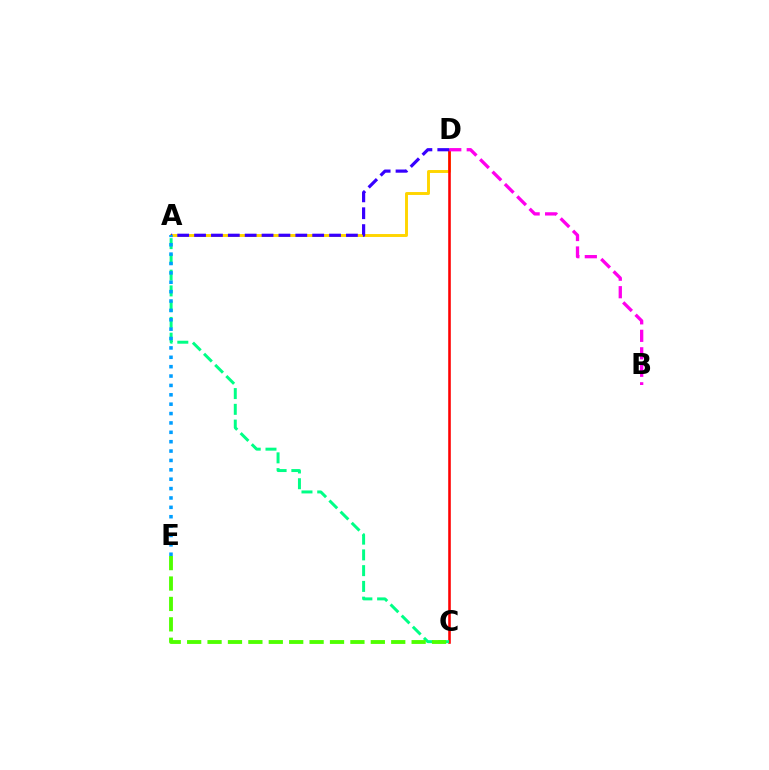{('A', 'D'): [{'color': '#ffd500', 'line_style': 'solid', 'thickness': 2.11}, {'color': '#3700ff', 'line_style': 'dashed', 'thickness': 2.29}], ('C', 'D'): [{'color': '#ff0000', 'line_style': 'solid', 'thickness': 1.85}], ('B', 'D'): [{'color': '#ff00ed', 'line_style': 'dashed', 'thickness': 2.38}], ('A', 'C'): [{'color': '#00ff86', 'line_style': 'dashed', 'thickness': 2.14}], ('A', 'E'): [{'color': '#009eff', 'line_style': 'dotted', 'thickness': 2.55}], ('C', 'E'): [{'color': '#4fff00', 'line_style': 'dashed', 'thickness': 2.77}]}